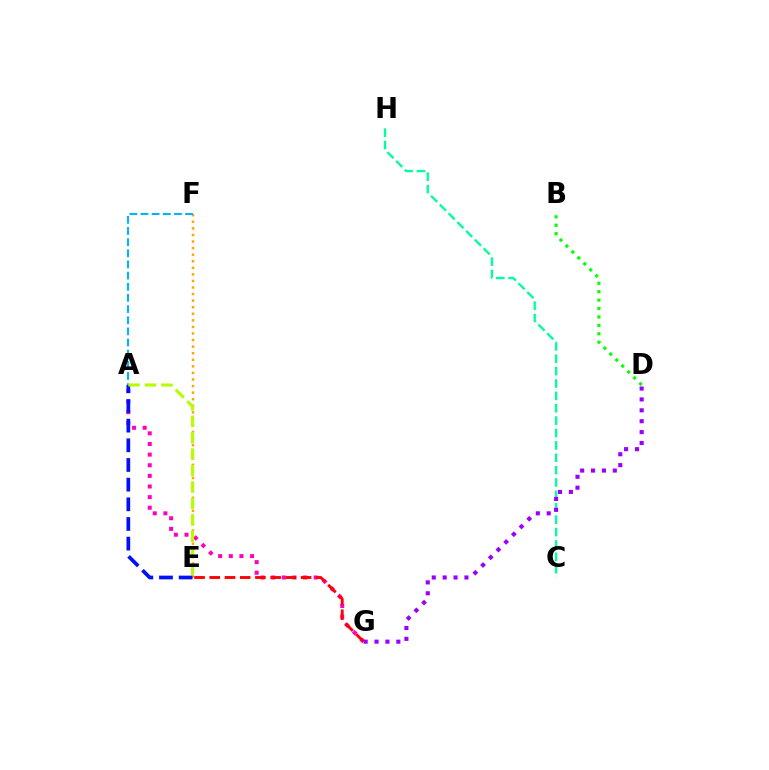{('E', 'F'): [{'color': '#ffa500', 'line_style': 'dotted', 'thickness': 1.78}], ('A', 'F'): [{'color': '#00b5ff', 'line_style': 'dashed', 'thickness': 1.52}], ('C', 'H'): [{'color': '#00ff9d', 'line_style': 'dashed', 'thickness': 1.68}], ('A', 'G'): [{'color': '#ff00bd', 'line_style': 'dotted', 'thickness': 2.89}], ('B', 'D'): [{'color': '#08ff00', 'line_style': 'dotted', 'thickness': 2.29}], ('E', 'G'): [{'color': '#ff0000', 'line_style': 'dashed', 'thickness': 2.07}], ('A', 'E'): [{'color': '#0010ff', 'line_style': 'dashed', 'thickness': 2.67}, {'color': '#b3ff00', 'line_style': 'dashed', 'thickness': 2.23}], ('D', 'G'): [{'color': '#9b00ff', 'line_style': 'dotted', 'thickness': 2.96}]}